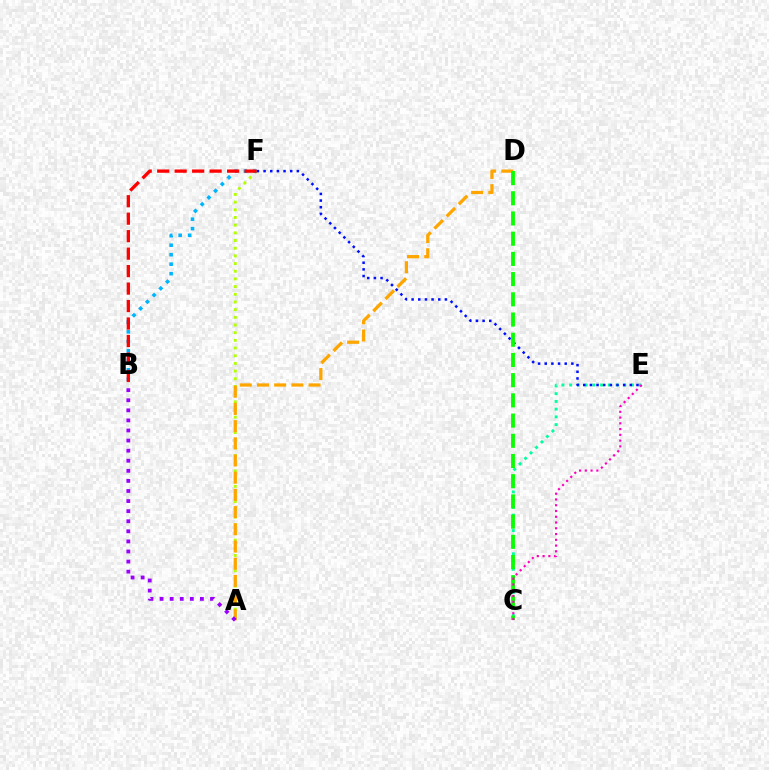{('A', 'F'): [{'color': '#b3ff00', 'line_style': 'dotted', 'thickness': 2.09}], ('B', 'F'): [{'color': '#00b5ff', 'line_style': 'dotted', 'thickness': 2.58}, {'color': '#ff0000', 'line_style': 'dashed', 'thickness': 2.37}], ('A', 'D'): [{'color': '#ffa500', 'line_style': 'dashed', 'thickness': 2.34}], ('C', 'E'): [{'color': '#00ff9d', 'line_style': 'dotted', 'thickness': 2.1}, {'color': '#ff00bd', 'line_style': 'dotted', 'thickness': 1.57}], ('A', 'B'): [{'color': '#9b00ff', 'line_style': 'dotted', 'thickness': 2.74}], ('E', 'F'): [{'color': '#0010ff', 'line_style': 'dotted', 'thickness': 1.81}], ('C', 'D'): [{'color': '#08ff00', 'line_style': 'dashed', 'thickness': 2.75}]}